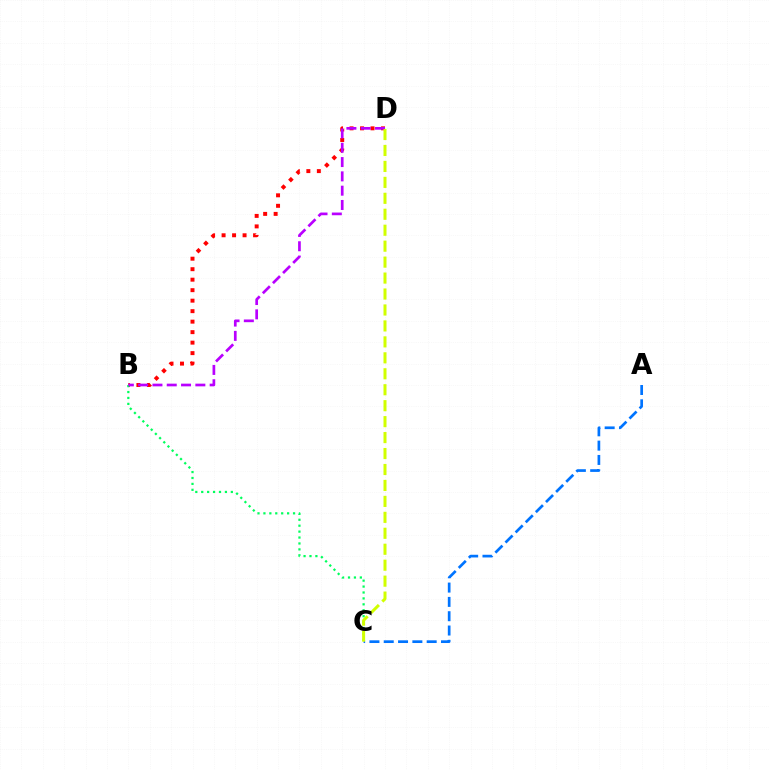{('B', 'D'): [{'color': '#ff0000', 'line_style': 'dotted', 'thickness': 2.85}, {'color': '#b900ff', 'line_style': 'dashed', 'thickness': 1.94}], ('B', 'C'): [{'color': '#00ff5c', 'line_style': 'dotted', 'thickness': 1.61}], ('A', 'C'): [{'color': '#0074ff', 'line_style': 'dashed', 'thickness': 1.94}], ('C', 'D'): [{'color': '#d1ff00', 'line_style': 'dashed', 'thickness': 2.17}]}